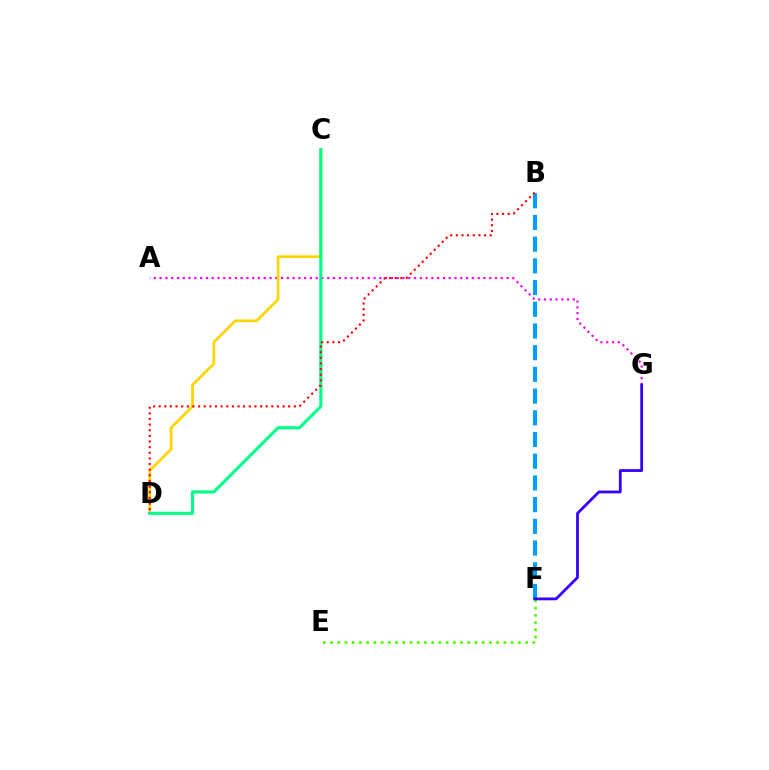{('A', 'G'): [{'color': '#ff00ed', 'line_style': 'dotted', 'thickness': 1.57}], ('C', 'D'): [{'color': '#ffd500', 'line_style': 'solid', 'thickness': 1.98}, {'color': '#00ff86', 'line_style': 'solid', 'thickness': 2.26}], ('E', 'F'): [{'color': '#4fff00', 'line_style': 'dotted', 'thickness': 1.96}], ('B', 'F'): [{'color': '#009eff', 'line_style': 'dashed', 'thickness': 2.95}], ('F', 'G'): [{'color': '#3700ff', 'line_style': 'solid', 'thickness': 2.01}], ('B', 'D'): [{'color': '#ff0000', 'line_style': 'dotted', 'thickness': 1.53}]}